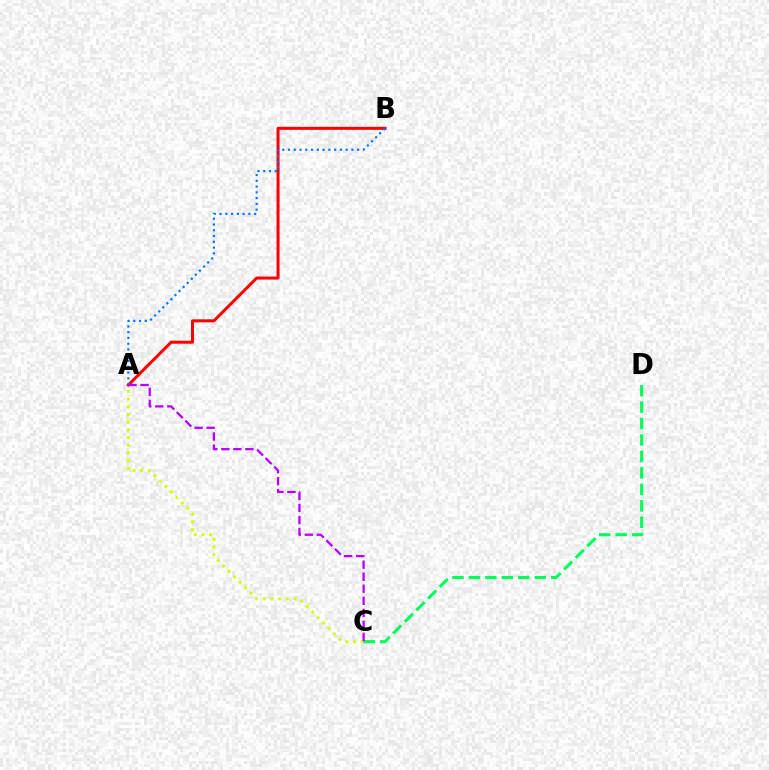{('A', 'C'): [{'color': '#d1ff00', 'line_style': 'dotted', 'thickness': 2.1}, {'color': '#b900ff', 'line_style': 'dashed', 'thickness': 1.64}], ('A', 'B'): [{'color': '#ff0000', 'line_style': 'solid', 'thickness': 2.17}, {'color': '#0074ff', 'line_style': 'dotted', 'thickness': 1.57}], ('C', 'D'): [{'color': '#00ff5c', 'line_style': 'dashed', 'thickness': 2.24}]}